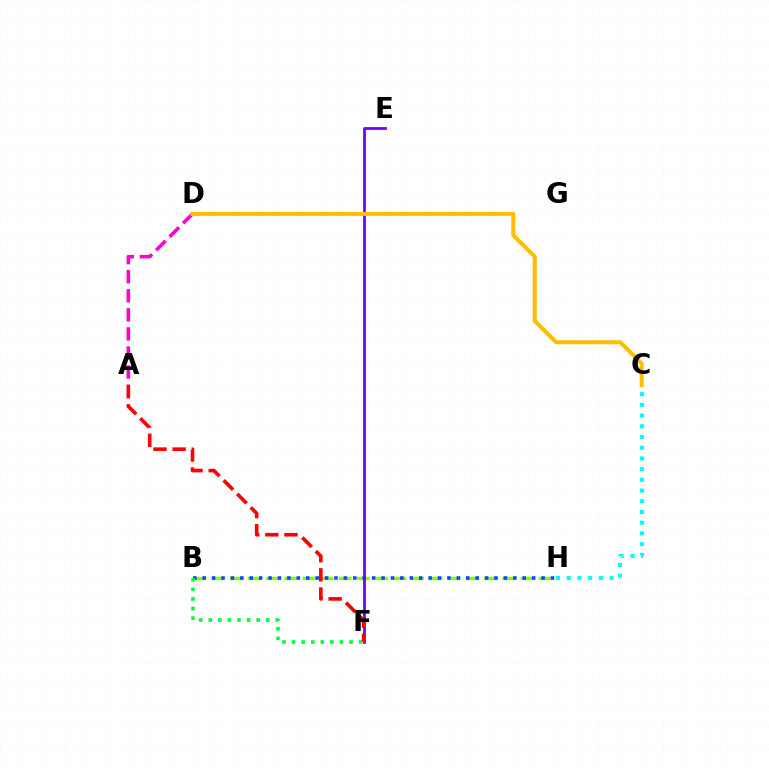{('B', 'H'): [{'color': '#84ff00', 'line_style': 'dashed', 'thickness': 2.47}, {'color': '#004bff', 'line_style': 'dotted', 'thickness': 2.56}], ('C', 'H'): [{'color': '#00fff6', 'line_style': 'dotted', 'thickness': 2.91}], ('E', 'F'): [{'color': '#7200ff', 'line_style': 'solid', 'thickness': 2.0}], ('A', 'D'): [{'color': '#ff00cf', 'line_style': 'dashed', 'thickness': 2.59}], ('C', 'D'): [{'color': '#ffbd00', 'line_style': 'solid', 'thickness': 2.89}], ('B', 'F'): [{'color': '#00ff39', 'line_style': 'dotted', 'thickness': 2.6}], ('A', 'F'): [{'color': '#ff0000', 'line_style': 'dashed', 'thickness': 2.6}]}